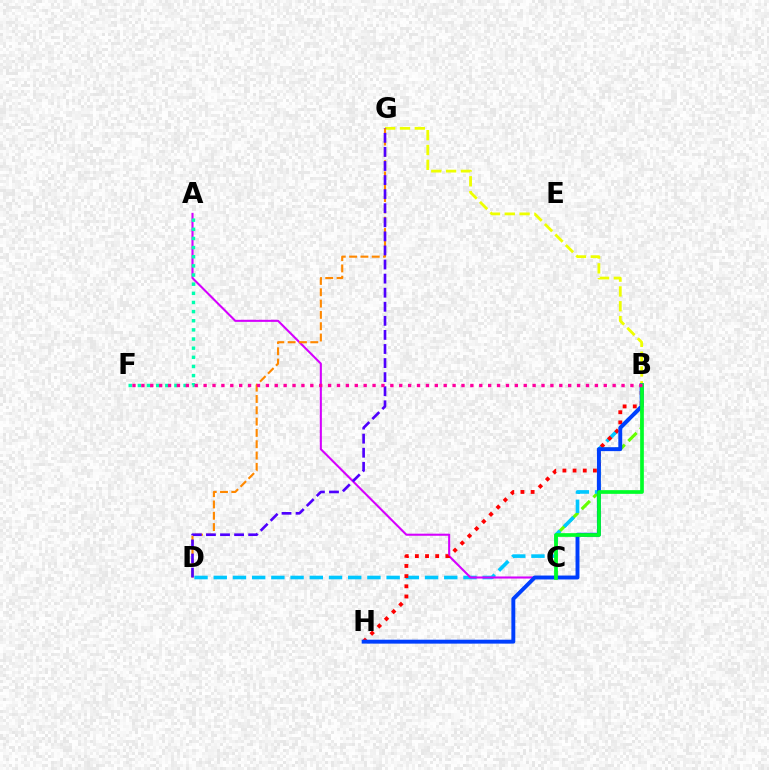{('B', 'C'): [{'color': '#66ff00', 'line_style': 'dashed', 'thickness': 2.26}, {'color': '#00ff27', 'line_style': 'solid', 'thickness': 2.66}], ('B', 'G'): [{'color': '#eeff00', 'line_style': 'dashed', 'thickness': 2.01}], ('B', 'D'): [{'color': '#00c7ff', 'line_style': 'dashed', 'thickness': 2.61}], ('A', 'C'): [{'color': '#d600ff', 'line_style': 'solid', 'thickness': 1.5}], ('B', 'H'): [{'color': '#ff0000', 'line_style': 'dotted', 'thickness': 2.76}, {'color': '#003fff', 'line_style': 'solid', 'thickness': 2.82}], ('D', 'G'): [{'color': '#ff8800', 'line_style': 'dashed', 'thickness': 1.54}, {'color': '#4f00ff', 'line_style': 'dashed', 'thickness': 1.91}], ('A', 'F'): [{'color': '#00ffaf', 'line_style': 'dotted', 'thickness': 2.48}], ('B', 'F'): [{'color': '#ff00a0', 'line_style': 'dotted', 'thickness': 2.42}]}